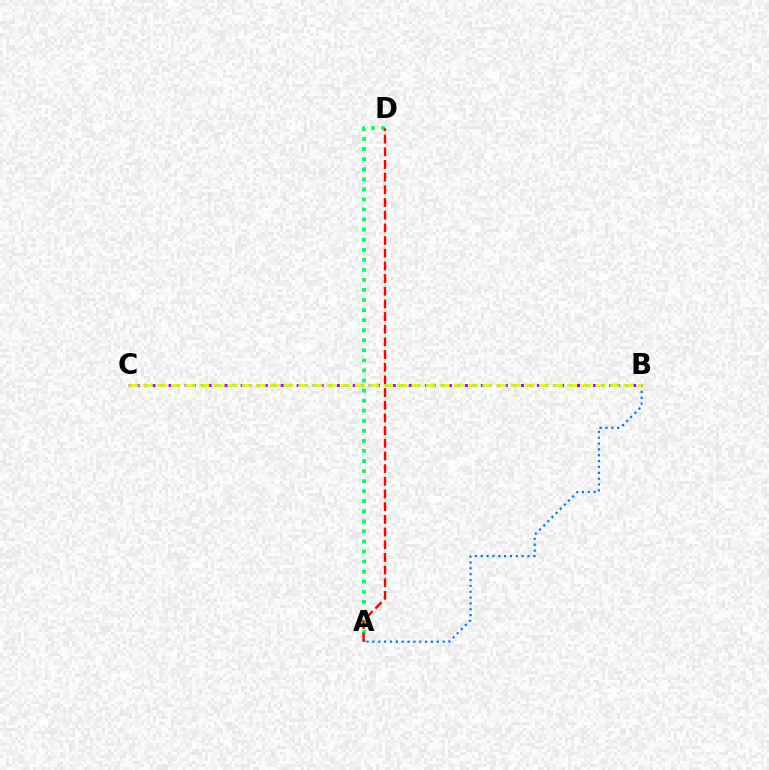{('B', 'C'): [{'color': '#b900ff', 'line_style': 'dotted', 'thickness': 2.18}, {'color': '#d1ff00', 'line_style': 'dashed', 'thickness': 1.92}], ('A', 'D'): [{'color': '#00ff5c', 'line_style': 'dotted', 'thickness': 2.73}, {'color': '#ff0000', 'line_style': 'dashed', 'thickness': 1.72}], ('A', 'B'): [{'color': '#0074ff', 'line_style': 'dotted', 'thickness': 1.59}]}